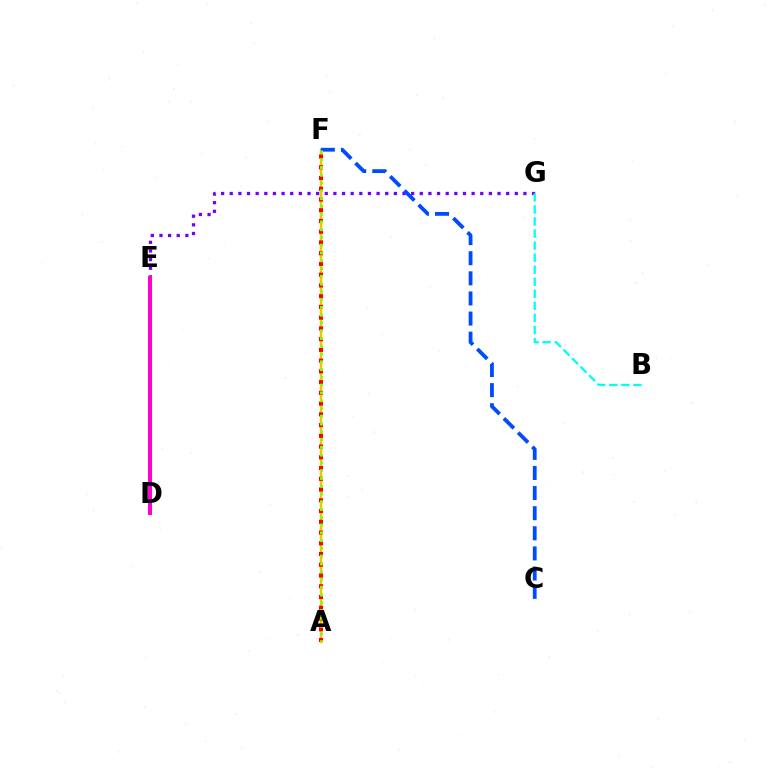{('A', 'F'): [{'color': '#ffbd00', 'line_style': 'solid', 'thickness': 1.78}, {'color': '#ff0000', 'line_style': 'dotted', 'thickness': 2.92}, {'color': '#84ff00', 'line_style': 'dotted', 'thickness': 2.11}], ('E', 'G'): [{'color': '#7200ff', 'line_style': 'dotted', 'thickness': 2.35}], ('D', 'E'): [{'color': '#00ff39', 'line_style': 'dashed', 'thickness': 2.16}, {'color': '#ff00cf', 'line_style': 'solid', 'thickness': 2.88}], ('B', 'G'): [{'color': '#00fff6', 'line_style': 'dashed', 'thickness': 1.64}], ('C', 'F'): [{'color': '#004bff', 'line_style': 'dashed', 'thickness': 2.73}]}